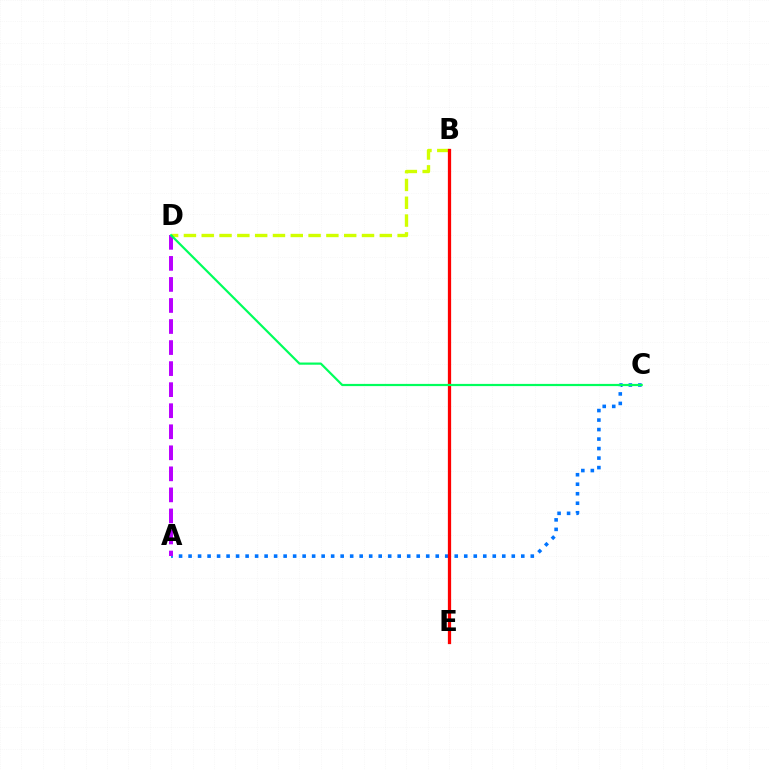{('A', 'C'): [{'color': '#0074ff', 'line_style': 'dotted', 'thickness': 2.58}], ('B', 'D'): [{'color': '#d1ff00', 'line_style': 'dashed', 'thickness': 2.42}], ('A', 'D'): [{'color': '#b900ff', 'line_style': 'dashed', 'thickness': 2.86}], ('B', 'E'): [{'color': '#ff0000', 'line_style': 'solid', 'thickness': 2.35}], ('C', 'D'): [{'color': '#00ff5c', 'line_style': 'solid', 'thickness': 1.58}]}